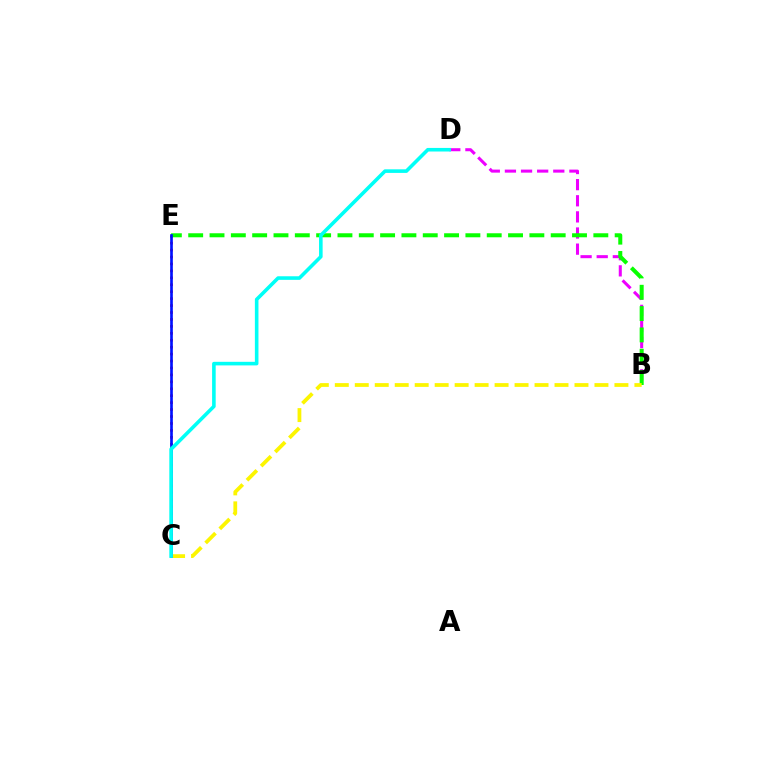{('B', 'D'): [{'color': '#ee00ff', 'line_style': 'dashed', 'thickness': 2.19}], ('C', 'E'): [{'color': '#ff0000', 'line_style': 'dotted', 'thickness': 1.88}, {'color': '#0010ff', 'line_style': 'solid', 'thickness': 1.91}], ('B', 'E'): [{'color': '#08ff00', 'line_style': 'dashed', 'thickness': 2.9}], ('B', 'C'): [{'color': '#fcf500', 'line_style': 'dashed', 'thickness': 2.71}], ('C', 'D'): [{'color': '#00fff6', 'line_style': 'solid', 'thickness': 2.58}]}